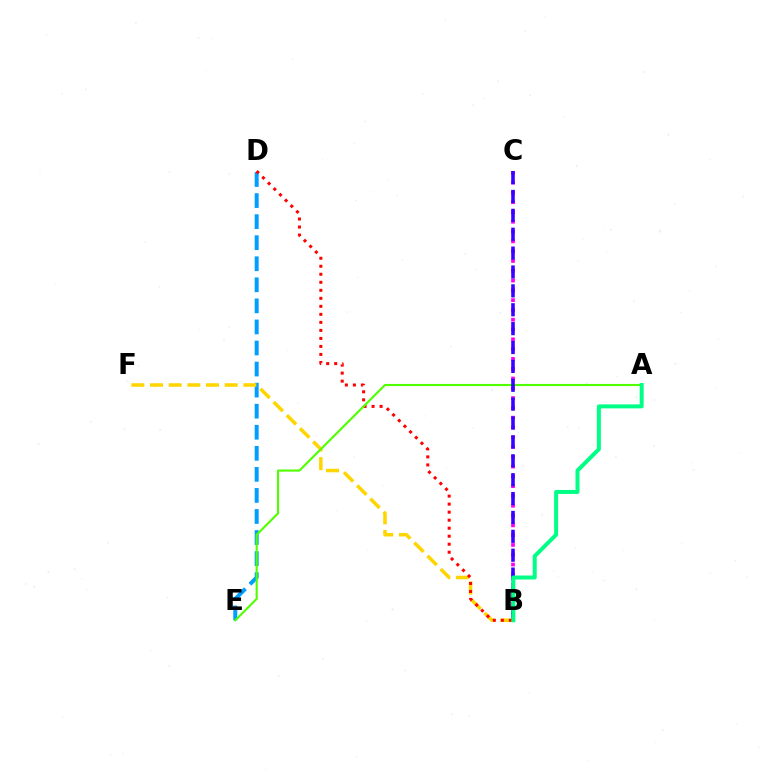{('D', 'E'): [{'color': '#009eff', 'line_style': 'dashed', 'thickness': 2.86}], ('B', 'F'): [{'color': '#ffd500', 'line_style': 'dashed', 'thickness': 2.54}], ('B', 'D'): [{'color': '#ff0000', 'line_style': 'dotted', 'thickness': 2.18}], ('A', 'E'): [{'color': '#4fff00', 'line_style': 'solid', 'thickness': 1.52}], ('B', 'C'): [{'color': '#ff00ed', 'line_style': 'dotted', 'thickness': 2.66}, {'color': '#3700ff', 'line_style': 'dashed', 'thickness': 2.56}], ('A', 'B'): [{'color': '#00ff86', 'line_style': 'solid', 'thickness': 2.87}]}